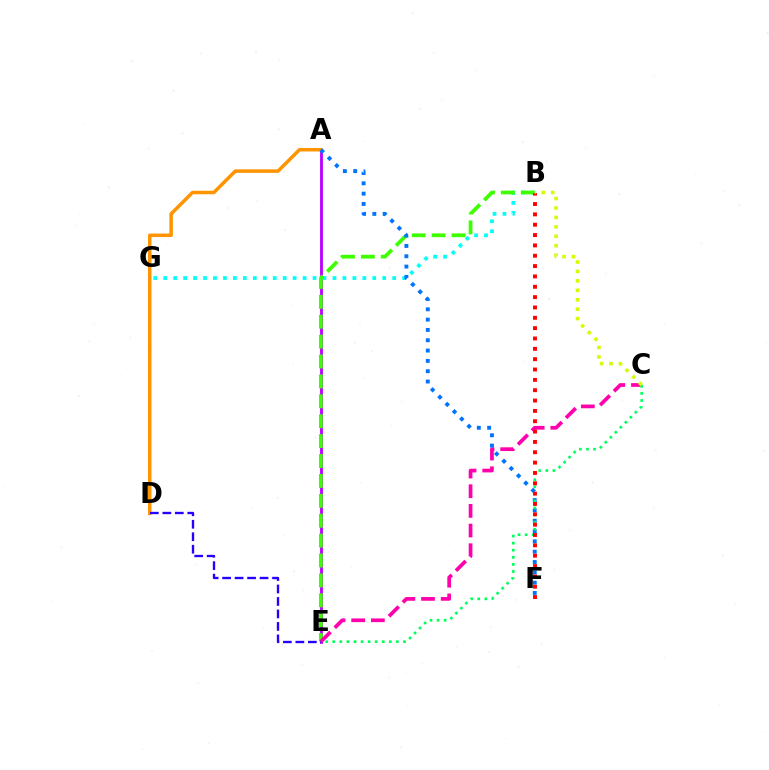{('A', 'E'): [{'color': '#b900ff', 'line_style': 'solid', 'thickness': 2.02}], ('A', 'D'): [{'color': '#ff9400', 'line_style': 'solid', 'thickness': 2.52}], ('B', 'G'): [{'color': '#00fff6', 'line_style': 'dotted', 'thickness': 2.71}], ('B', 'E'): [{'color': '#3dff00', 'line_style': 'dashed', 'thickness': 2.7}], ('C', 'E'): [{'color': '#ff00ac', 'line_style': 'dashed', 'thickness': 2.67}, {'color': '#00ff5c', 'line_style': 'dotted', 'thickness': 1.92}], ('A', 'F'): [{'color': '#0074ff', 'line_style': 'dotted', 'thickness': 2.8}], ('B', 'F'): [{'color': '#ff0000', 'line_style': 'dotted', 'thickness': 2.81}], ('D', 'E'): [{'color': '#2500ff', 'line_style': 'dashed', 'thickness': 1.69}], ('B', 'C'): [{'color': '#d1ff00', 'line_style': 'dotted', 'thickness': 2.56}]}